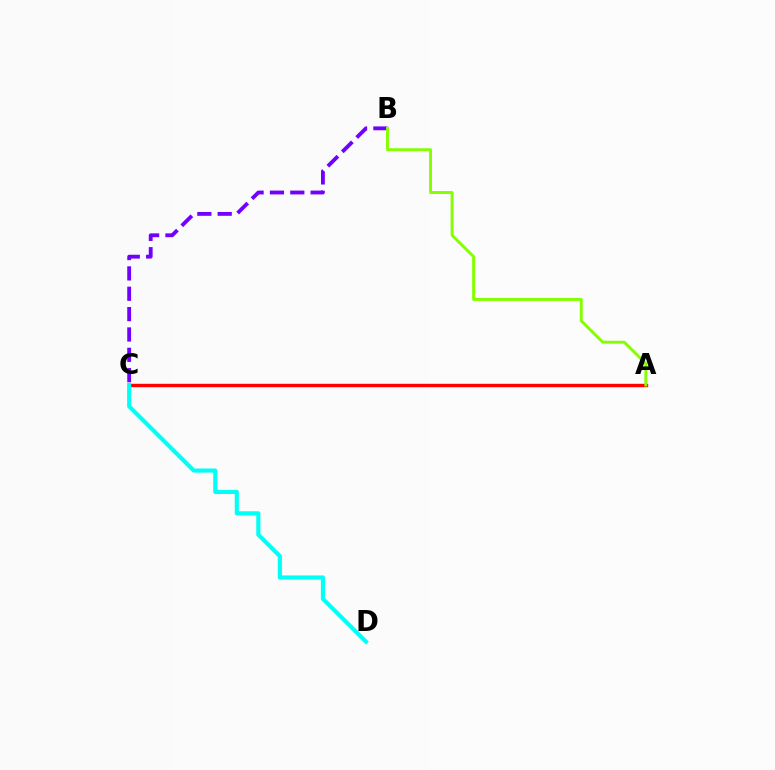{('B', 'C'): [{'color': '#7200ff', 'line_style': 'dashed', 'thickness': 2.77}], ('A', 'C'): [{'color': '#ff0000', 'line_style': 'solid', 'thickness': 2.46}], ('C', 'D'): [{'color': '#00fff6', 'line_style': 'solid', 'thickness': 2.97}], ('A', 'B'): [{'color': '#84ff00', 'line_style': 'solid', 'thickness': 2.11}]}